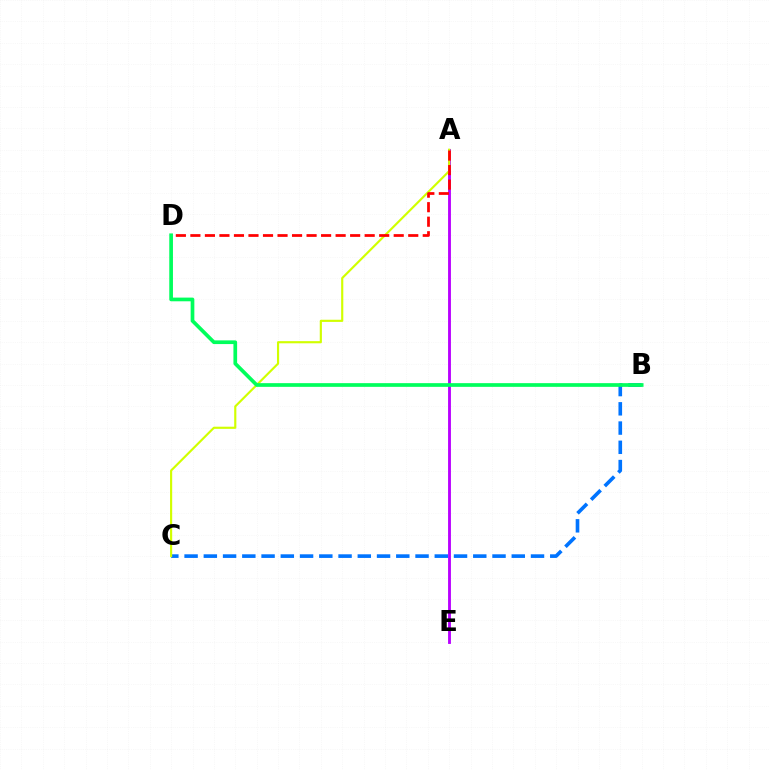{('B', 'C'): [{'color': '#0074ff', 'line_style': 'dashed', 'thickness': 2.61}], ('A', 'E'): [{'color': '#b900ff', 'line_style': 'solid', 'thickness': 2.06}], ('A', 'C'): [{'color': '#d1ff00', 'line_style': 'solid', 'thickness': 1.55}], ('A', 'D'): [{'color': '#ff0000', 'line_style': 'dashed', 'thickness': 1.97}], ('B', 'D'): [{'color': '#00ff5c', 'line_style': 'solid', 'thickness': 2.66}]}